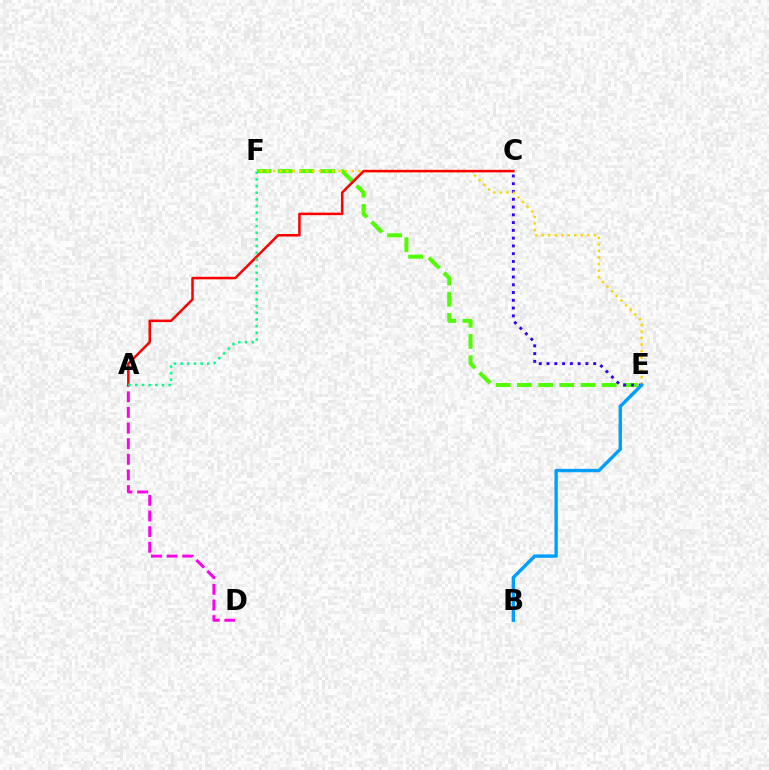{('E', 'F'): [{'color': '#4fff00', 'line_style': 'dashed', 'thickness': 2.88}, {'color': '#ffd500', 'line_style': 'dotted', 'thickness': 1.78}], ('C', 'E'): [{'color': '#3700ff', 'line_style': 'dotted', 'thickness': 2.11}], ('A', 'D'): [{'color': '#ff00ed', 'line_style': 'dashed', 'thickness': 2.12}], ('B', 'E'): [{'color': '#009eff', 'line_style': 'solid', 'thickness': 2.44}], ('A', 'C'): [{'color': '#ff0000', 'line_style': 'solid', 'thickness': 1.81}], ('A', 'F'): [{'color': '#00ff86', 'line_style': 'dotted', 'thickness': 1.81}]}